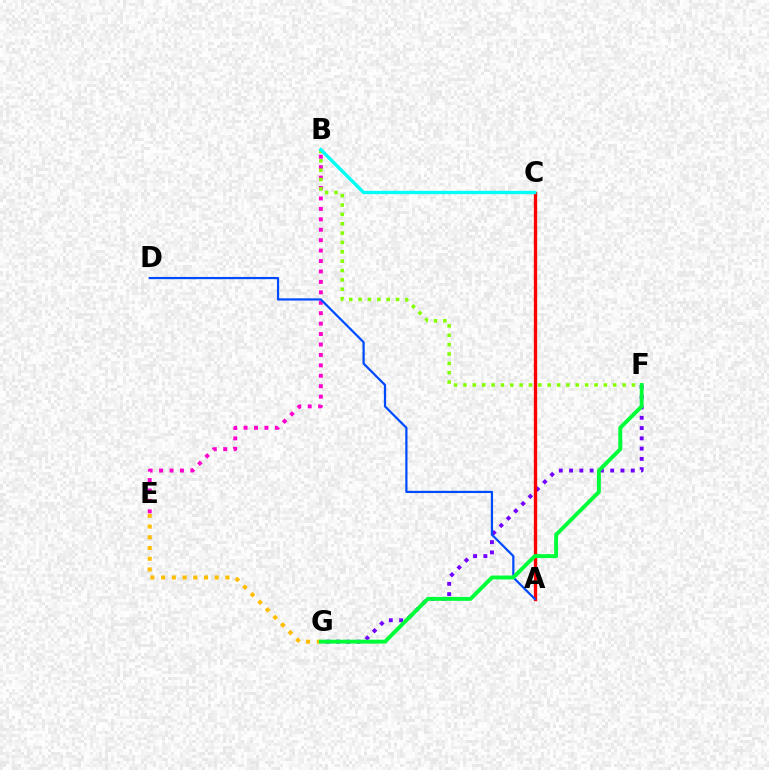{('F', 'G'): [{'color': '#7200ff', 'line_style': 'dotted', 'thickness': 2.79}, {'color': '#00ff39', 'line_style': 'solid', 'thickness': 2.82}], ('A', 'C'): [{'color': '#ff0000', 'line_style': 'solid', 'thickness': 2.39}], ('B', 'E'): [{'color': '#ff00cf', 'line_style': 'dotted', 'thickness': 2.83}], ('A', 'D'): [{'color': '#004bff', 'line_style': 'solid', 'thickness': 1.6}], ('B', 'F'): [{'color': '#84ff00', 'line_style': 'dotted', 'thickness': 2.54}], ('E', 'G'): [{'color': '#ffbd00', 'line_style': 'dotted', 'thickness': 2.91}], ('B', 'C'): [{'color': '#00fff6', 'line_style': 'solid', 'thickness': 2.39}]}